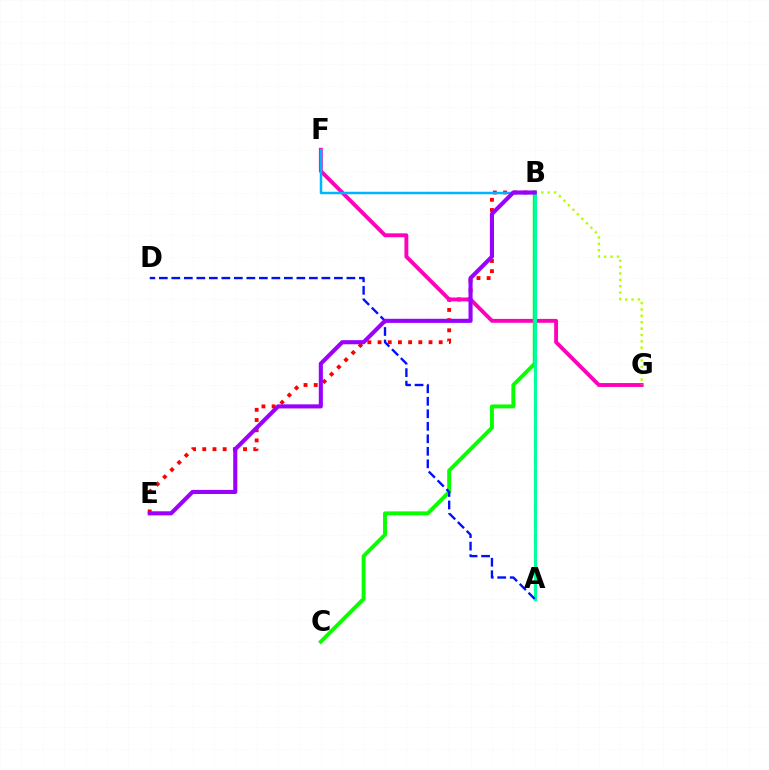{('B', 'E'): [{'color': '#ff0000', 'line_style': 'dotted', 'thickness': 2.77}, {'color': '#9b00ff', 'line_style': 'solid', 'thickness': 2.95}], ('F', 'G'): [{'color': '#ff00bd', 'line_style': 'solid', 'thickness': 2.79}], ('B', 'C'): [{'color': '#08ff00', 'line_style': 'solid', 'thickness': 2.82}], ('B', 'G'): [{'color': '#b3ff00', 'line_style': 'dotted', 'thickness': 1.73}], ('A', 'B'): [{'color': '#ffa500', 'line_style': 'dashed', 'thickness': 2.2}, {'color': '#00ff9d', 'line_style': 'solid', 'thickness': 2.22}], ('B', 'F'): [{'color': '#00b5ff', 'line_style': 'solid', 'thickness': 1.79}], ('A', 'D'): [{'color': '#0010ff', 'line_style': 'dashed', 'thickness': 1.7}]}